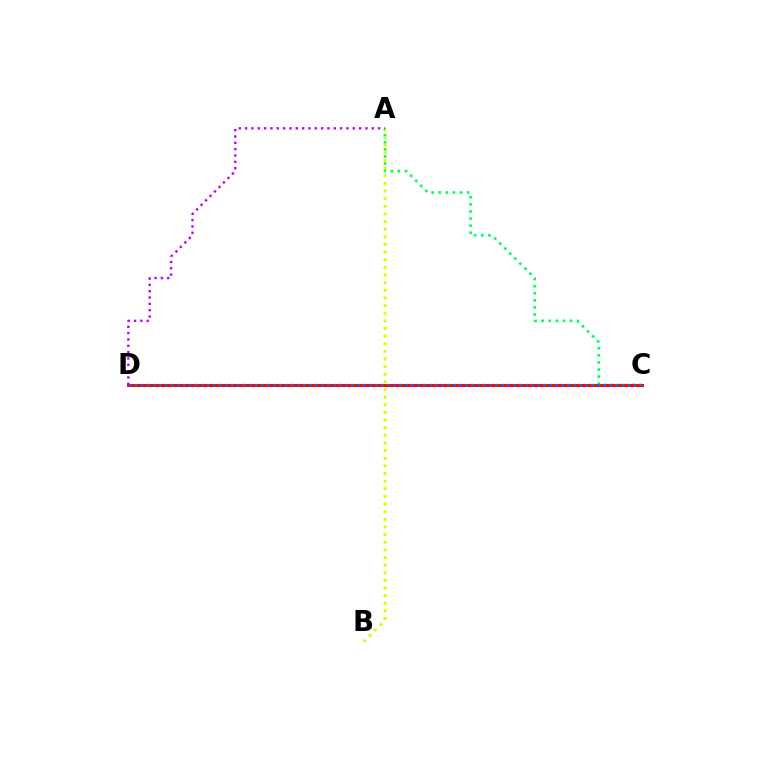{('A', 'C'): [{'color': '#00ff5c', 'line_style': 'dotted', 'thickness': 1.93}], ('A', 'B'): [{'color': '#d1ff00', 'line_style': 'dotted', 'thickness': 2.07}], ('C', 'D'): [{'color': '#ff0000', 'line_style': 'solid', 'thickness': 2.12}, {'color': '#0074ff', 'line_style': 'dotted', 'thickness': 1.63}], ('A', 'D'): [{'color': '#b900ff', 'line_style': 'dotted', 'thickness': 1.72}]}